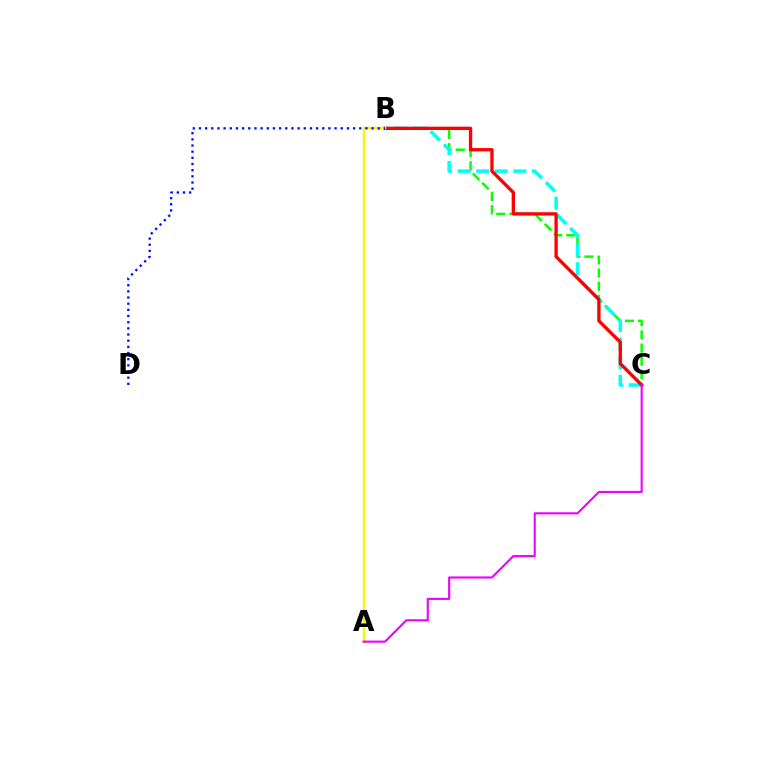{('B', 'C'): [{'color': '#08ff00', 'line_style': 'dashed', 'thickness': 1.79}, {'color': '#00fff6', 'line_style': 'dashed', 'thickness': 2.53}, {'color': '#ff0000', 'line_style': 'solid', 'thickness': 2.39}], ('A', 'B'): [{'color': '#fcf500', 'line_style': 'solid', 'thickness': 1.74}], ('B', 'D'): [{'color': '#0010ff', 'line_style': 'dotted', 'thickness': 1.67}], ('A', 'C'): [{'color': '#ee00ff', 'line_style': 'solid', 'thickness': 1.52}]}